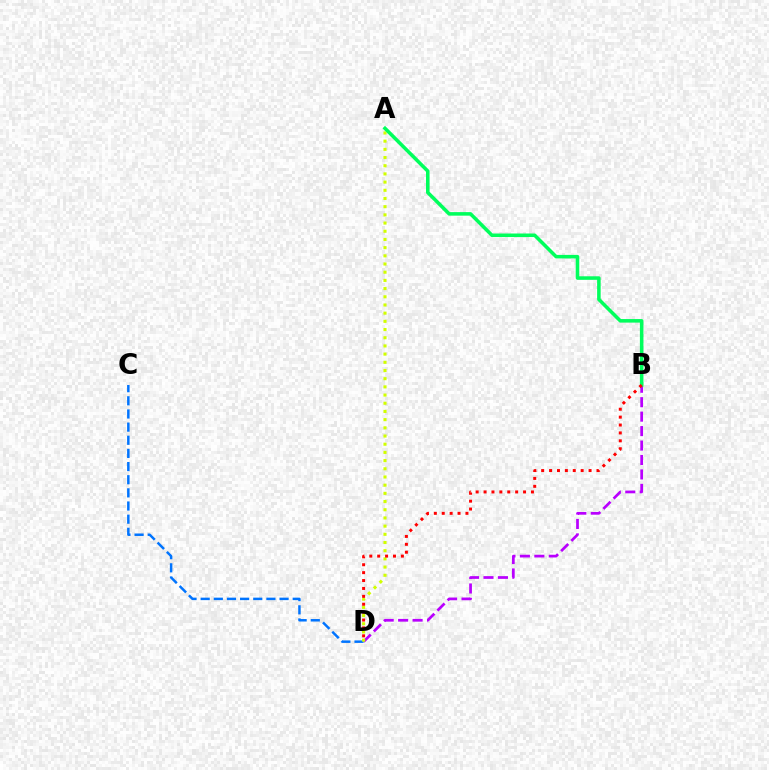{('B', 'D'): [{'color': '#b900ff', 'line_style': 'dashed', 'thickness': 1.96}, {'color': '#ff0000', 'line_style': 'dotted', 'thickness': 2.15}], ('C', 'D'): [{'color': '#0074ff', 'line_style': 'dashed', 'thickness': 1.79}], ('A', 'D'): [{'color': '#d1ff00', 'line_style': 'dotted', 'thickness': 2.23}], ('A', 'B'): [{'color': '#00ff5c', 'line_style': 'solid', 'thickness': 2.55}]}